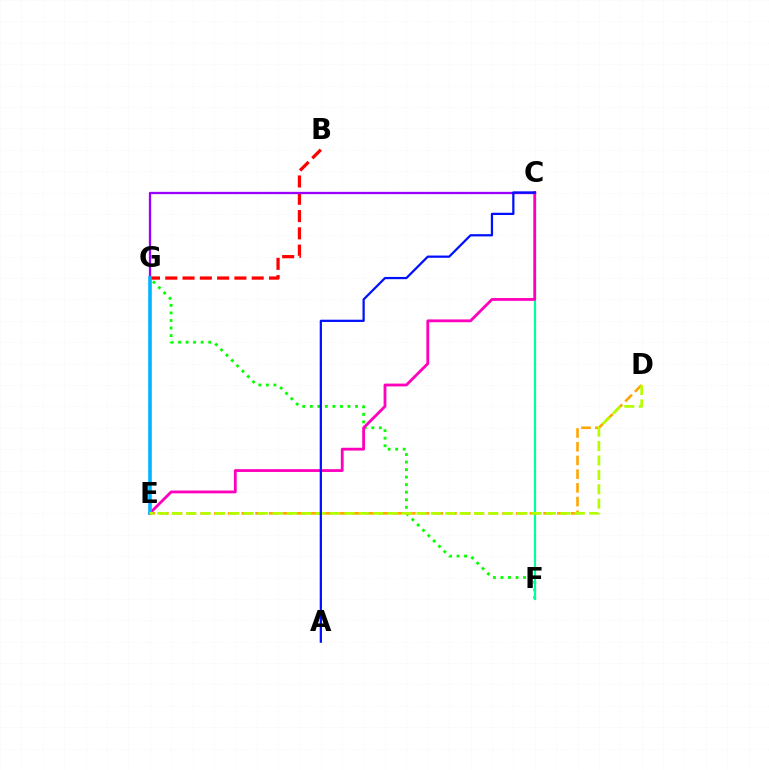{('F', 'G'): [{'color': '#08ff00', 'line_style': 'dotted', 'thickness': 2.05}], ('C', 'F'): [{'color': '#00ff9d', 'line_style': 'solid', 'thickness': 1.57}], ('B', 'G'): [{'color': '#ff0000', 'line_style': 'dashed', 'thickness': 2.35}], ('C', 'E'): [{'color': '#ff00bd', 'line_style': 'solid', 'thickness': 2.03}], ('C', 'G'): [{'color': '#9b00ff', 'line_style': 'solid', 'thickness': 1.67}], ('E', 'G'): [{'color': '#00b5ff', 'line_style': 'solid', 'thickness': 2.6}], ('D', 'E'): [{'color': '#ffa500', 'line_style': 'dashed', 'thickness': 1.86}, {'color': '#b3ff00', 'line_style': 'dashed', 'thickness': 1.96}], ('A', 'C'): [{'color': '#0010ff', 'line_style': 'solid', 'thickness': 1.62}]}